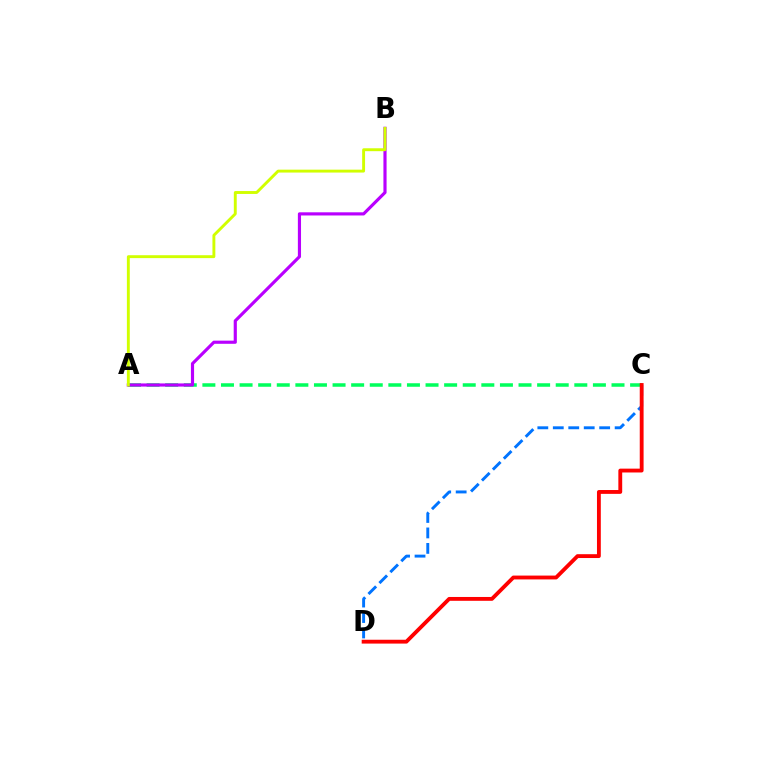{('C', 'D'): [{'color': '#0074ff', 'line_style': 'dashed', 'thickness': 2.1}, {'color': '#ff0000', 'line_style': 'solid', 'thickness': 2.77}], ('A', 'C'): [{'color': '#00ff5c', 'line_style': 'dashed', 'thickness': 2.53}], ('A', 'B'): [{'color': '#b900ff', 'line_style': 'solid', 'thickness': 2.27}, {'color': '#d1ff00', 'line_style': 'solid', 'thickness': 2.09}]}